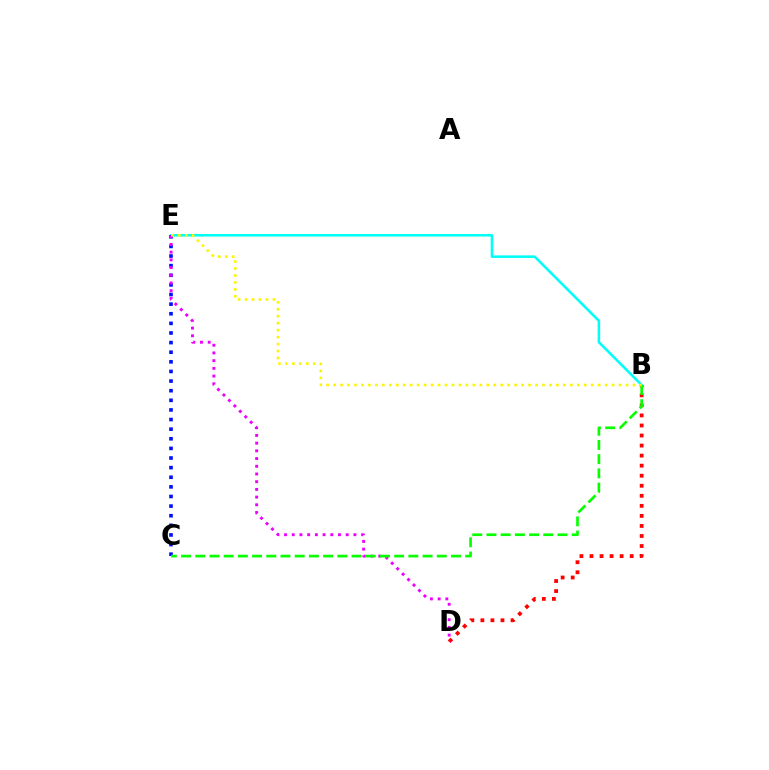{('B', 'D'): [{'color': '#ff0000', 'line_style': 'dotted', 'thickness': 2.73}], ('B', 'E'): [{'color': '#00fff6', 'line_style': 'solid', 'thickness': 1.83}, {'color': '#fcf500', 'line_style': 'dotted', 'thickness': 1.89}], ('C', 'E'): [{'color': '#0010ff', 'line_style': 'dotted', 'thickness': 2.61}], ('D', 'E'): [{'color': '#ee00ff', 'line_style': 'dotted', 'thickness': 2.09}], ('B', 'C'): [{'color': '#08ff00', 'line_style': 'dashed', 'thickness': 1.93}]}